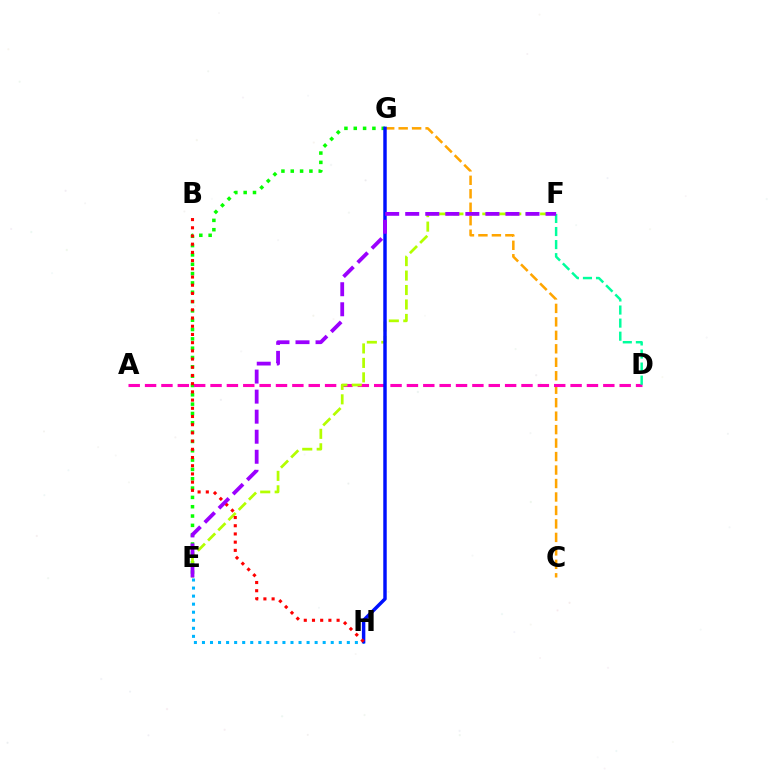{('C', 'G'): [{'color': '#ffa500', 'line_style': 'dashed', 'thickness': 1.83}], ('E', 'H'): [{'color': '#00b5ff', 'line_style': 'dotted', 'thickness': 2.19}], ('E', 'G'): [{'color': '#08ff00', 'line_style': 'dotted', 'thickness': 2.53}], ('A', 'D'): [{'color': '#ff00bd', 'line_style': 'dashed', 'thickness': 2.22}], ('E', 'F'): [{'color': '#b3ff00', 'line_style': 'dashed', 'thickness': 1.96}, {'color': '#9b00ff', 'line_style': 'dashed', 'thickness': 2.72}], ('G', 'H'): [{'color': '#0010ff', 'line_style': 'solid', 'thickness': 2.49}], ('B', 'H'): [{'color': '#ff0000', 'line_style': 'dotted', 'thickness': 2.23}], ('D', 'F'): [{'color': '#00ff9d', 'line_style': 'dashed', 'thickness': 1.78}]}